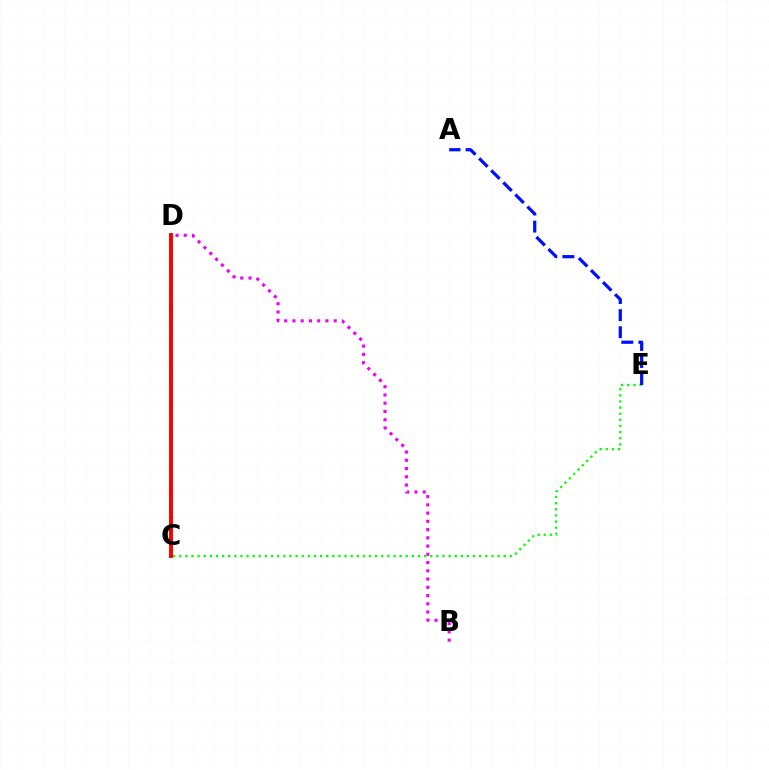{('C', 'D'): [{'color': '#00fff6', 'line_style': 'dashed', 'thickness': 2.31}, {'color': '#fcf500', 'line_style': 'dashed', 'thickness': 2.74}, {'color': '#ff0000', 'line_style': 'solid', 'thickness': 2.83}], ('B', 'D'): [{'color': '#ee00ff', 'line_style': 'dotted', 'thickness': 2.24}], ('C', 'E'): [{'color': '#08ff00', 'line_style': 'dotted', 'thickness': 1.66}], ('A', 'E'): [{'color': '#0010ff', 'line_style': 'dashed', 'thickness': 2.32}]}